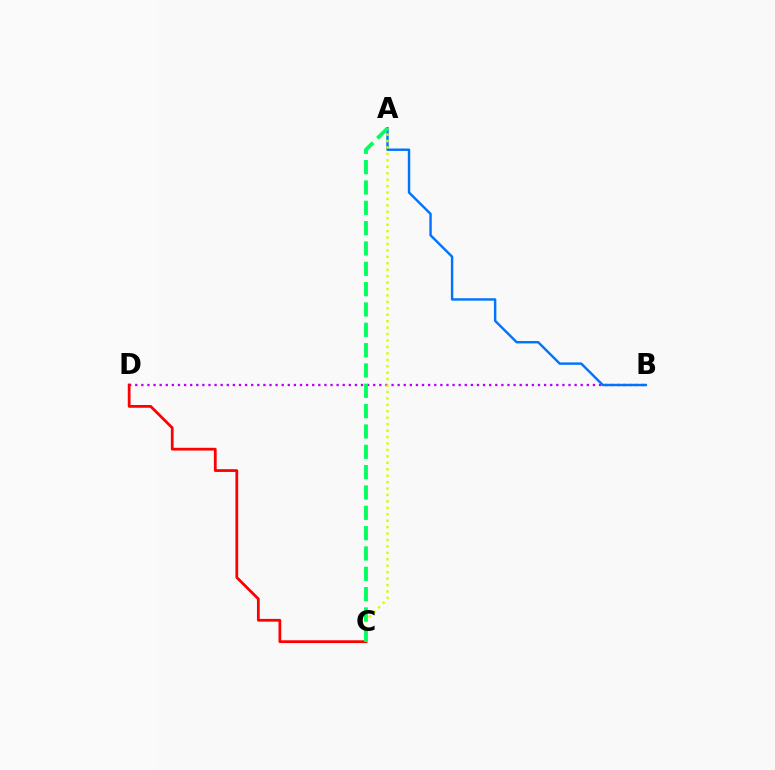{('B', 'D'): [{'color': '#b900ff', 'line_style': 'dotted', 'thickness': 1.66}], ('C', 'D'): [{'color': '#ff0000', 'line_style': 'solid', 'thickness': 1.99}], ('A', 'B'): [{'color': '#0074ff', 'line_style': 'solid', 'thickness': 1.75}], ('A', 'C'): [{'color': '#d1ff00', 'line_style': 'dotted', 'thickness': 1.75}, {'color': '#00ff5c', 'line_style': 'dashed', 'thickness': 2.76}]}